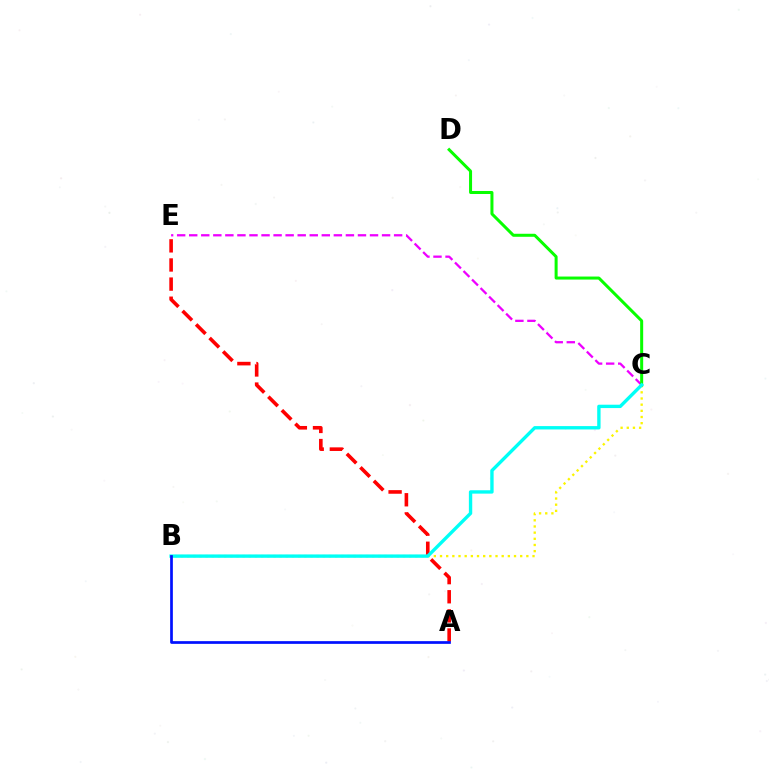{('A', 'E'): [{'color': '#ff0000', 'line_style': 'dashed', 'thickness': 2.6}], ('C', 'E'): [{'color': '#ee00ff', 'line_style': 'dashed', 'thickness': 1.64}], ('B', 'C'): [{'color': '#fcf500', 'line_style': 'dotted', 'thickness': 1.68}, {'color': '#00fff6', 'line_style': 'solid', 'thickness': 2.42}], ('C', 'D'): [{'color': '#08ff00', 'line_style': 'solid', 'thickness': 2.17}], ('A', 'B'): [{'color': '#0010ff', 'line_style': 'solid', 'thickness': 1.95}]}